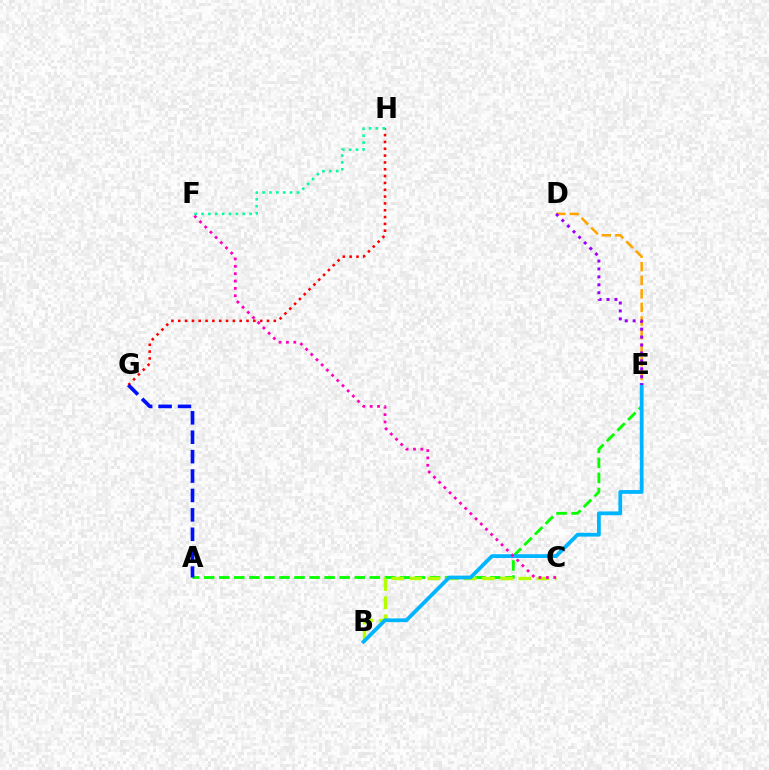{('A', 'E'): [{'color': '#08ff00', 'line_style': 'dashed', 'thickness': 2.05}], ('D', 'E'): [{'color': '#ffa500', 'line_style': 'dashed', 'thickness': 1.84}, {'color': '#9b00ff', 'line_style': 'dotted', 'thickness': 2.15}], ('B', 'C'): [{'color': '#b3ff00', 'line_style': 'dashed', 'thickness': 2.47}], ('G', 'H'): [{'color': '#ff0000', 'line_style': 'dotted', 'thickness': 1.85}], ('F', 'H'): [{'color': '#00ff9d', 'line_style': 'dotted', 'thickness': 1.87}], ('B', 'E'): [{'color': '#00b5ff', 'line_style': 'solid', 'thickness': 2.72}], ('C', 'F'): [{'color': '#ff00bd', 'line_style': 'dotted', 'thickness': 2.0}], ('A', 'G'): [{'color': '#0010ff', 'line_style': 'dashed', 'thickness': 2.64}]}